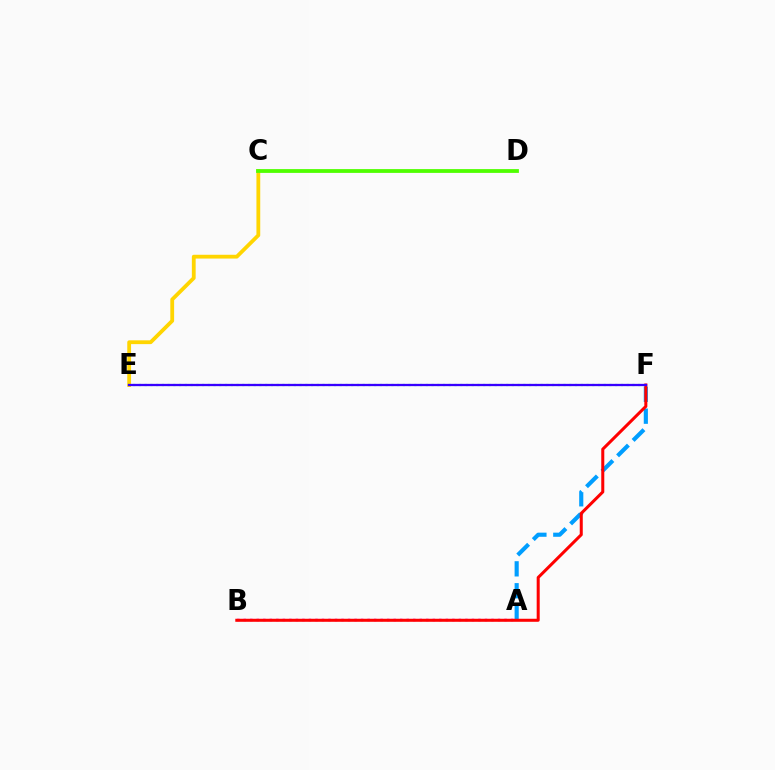{('A', 'B'): [{'color': '#ff00ed', 'line_style': 'dotted', 'thickness': 1.77}], ('E', 'F'): [{'color': '#00ff86', 'line_style': 'dotted', 'thickness': 1.56}, {'color': '#3700ff', 'line_style': 'solid', 'thickness': 1.64}], ('C', 'E'): [{'color': '#ffd500', 'line_style': 'solid', 'thickness': 2.74}], ('A', 'F'): [{'color': '#009eff', 'line_style': 'dashed', 'thickness': 2.97}], ('B', 'F'): [{'color': '#ff0000', 'line_style': 'solid', 'thickness': 2.18}], ('C', 'D'): [{'color': '#4fff00', 'line_style': 'solid', 'thickness': 2.73}]}